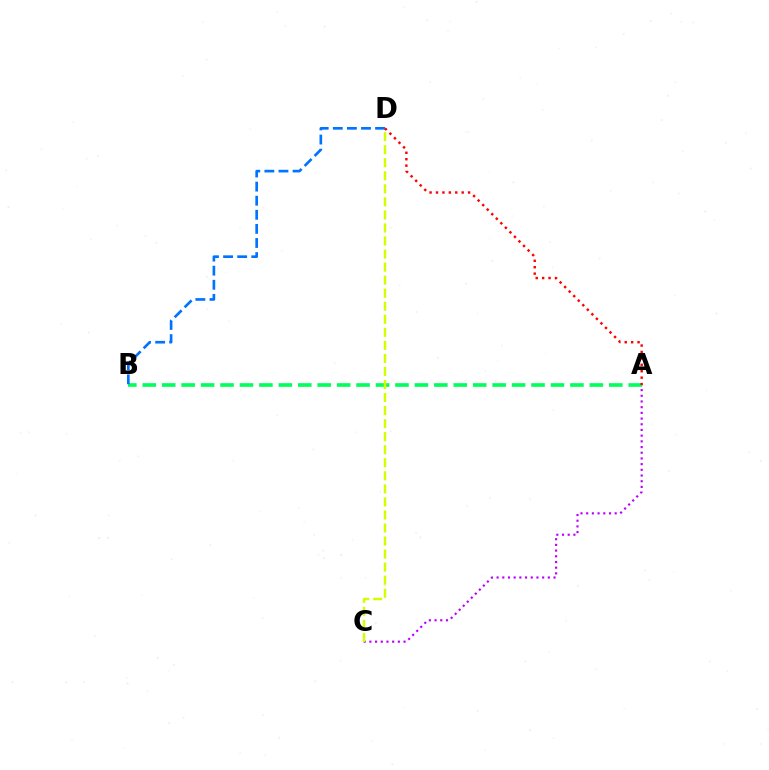{('A', 'C'): [{'color': '#b900ff', 'line_style': 'dotted', 'thickness': 1.55}], ('A', 'B'): [{'color': '#00ff5c', 'line_style': 'dashed', 'thickness': 2.64}], ('B', 'D'): [{'color': '#0074ff', 'line_style': 'dashed', 'thickness': 1.91}], ('C', 'D'): [{'color': '#d1ff00', 'line_style': 'dashed', 'thickness': 1.77}], ('A', 'D'): [{'color': '#ff0000', 'line_style': 'dotted', 'thickness': 1.74}]}